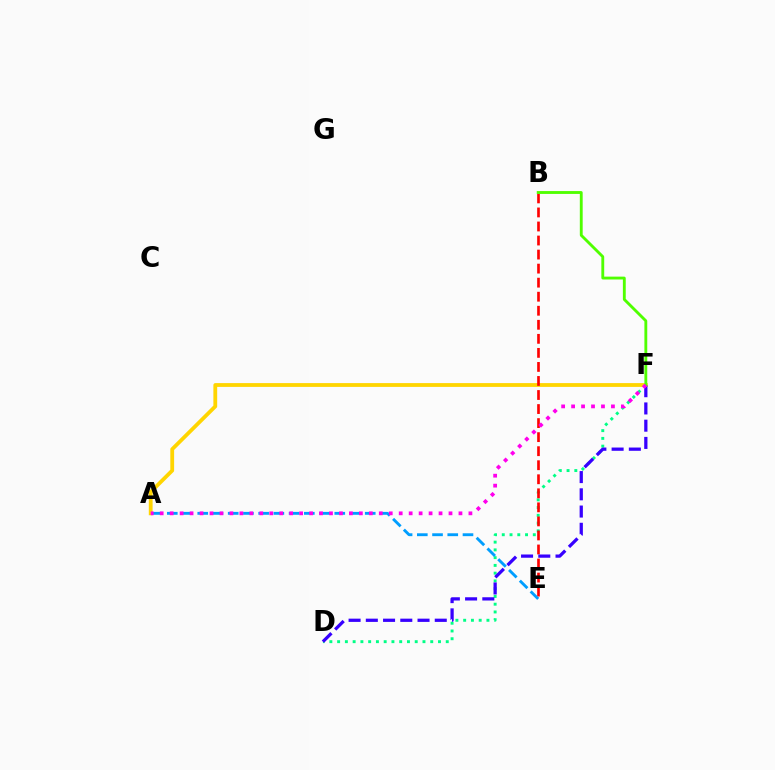{('D', 'F'): [{'color': '#00ff86', 'line_style': 'dotted', 'thickness': 2.11}, {'color': '#3700ff', 'line_style': 'dashed', 'thickness': 2.34}], ('A', 'F'): [{'color': '#ffd500', 'line_style': 'solid', 'thickness': 2.74}, {'color': '#ff00ed', 'line_style': 'dotted', 'thickness': 2.71}], ('B', 'E'): [{'color': '#ff0000', 'line_style': 'dashed', 'thickness': 1.91}], ('B', 'F'): [{'color': '#4fff00', 'line_style': 'solid', 'thickness': 2.05}], ('A', 'E'): [{'color': '#009eff', 'line_style': 'dashed', 'thickness': 2.07}]}